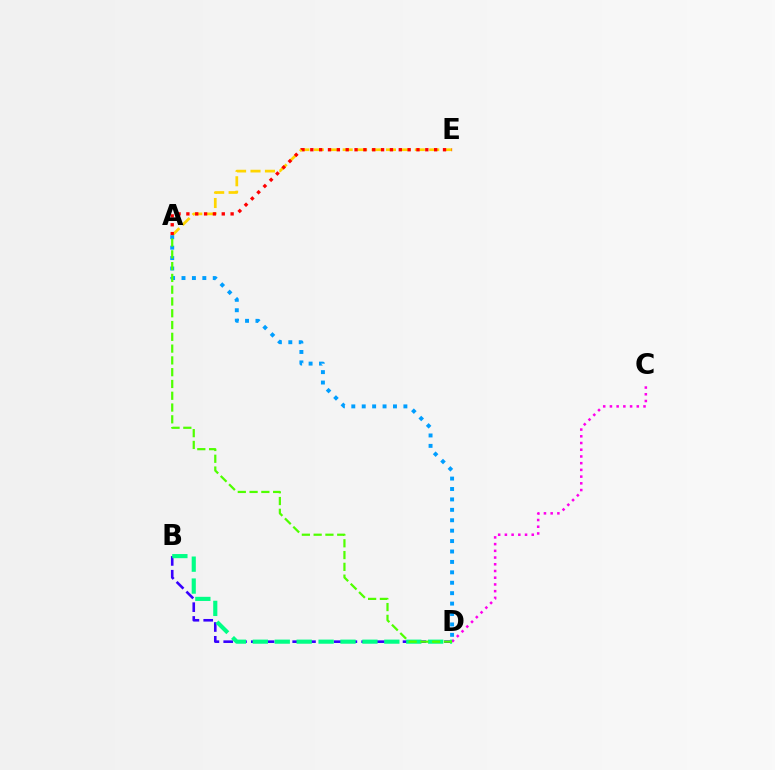{('A', 'E'): [{'color': '#ffd500', 'line_style': 'dashed', 'thickness': 1.96}, {'color': '#ff0000', 'line_style': 'dotted', 'thickness': 2.4}], ('A', 'D'): [{'color': '#009eff', 'line_style': 'dotted', 'thickness': 2.83}, {'color': '#4fff00', 'line_style': 'dashed', 'thickness': 1.6}], ('C', 'D'): [{'color': '#ff00ed', 'line_style': 'dotted', 'thickness': 1.83}], ('B', 'D'): [{'color': '#3700ff', 'line_style': 'dashed', 'thickness': 1.87}, {'color': '#00ff86', 'line_style': 'dashed', 'thickness': 2.98}]}